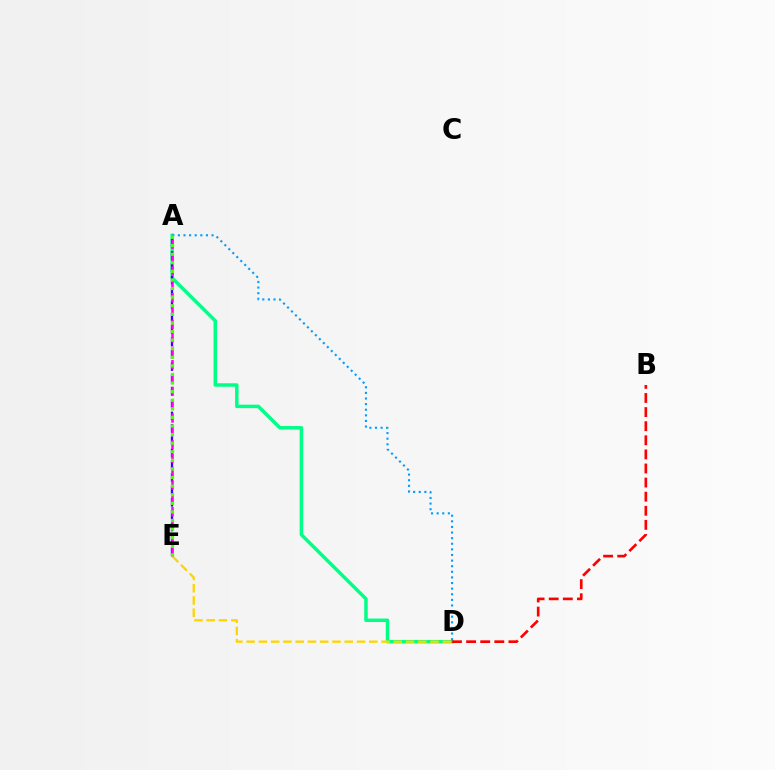{('A', 'D'): [{'color': '#00ff86', 'line_style': 'solid', 'thickness': 2.5}, {'color': '#009eff', 'line_style': 'dotted', 'thickness': 1.52}], ('D', 'E'): [{'color': '#ffd500', 'line_style': 'dashed', 'thickness': 1.67}], ('B', 'D'): [{'color': '#ff0000', 'line_style': 'dashed', 'thickness': 1.92}], ('A', 'E'): [{'color': '#3700ff', 'line_style': 'dashed', 'thickness': 1.68}, {'color': '#ff00ed', 'line_style': 'dashed', 'thickness': 1.82}, {'color': '#4fff00', 'line_style': 'dotted', 'thickness': 2.33}]}